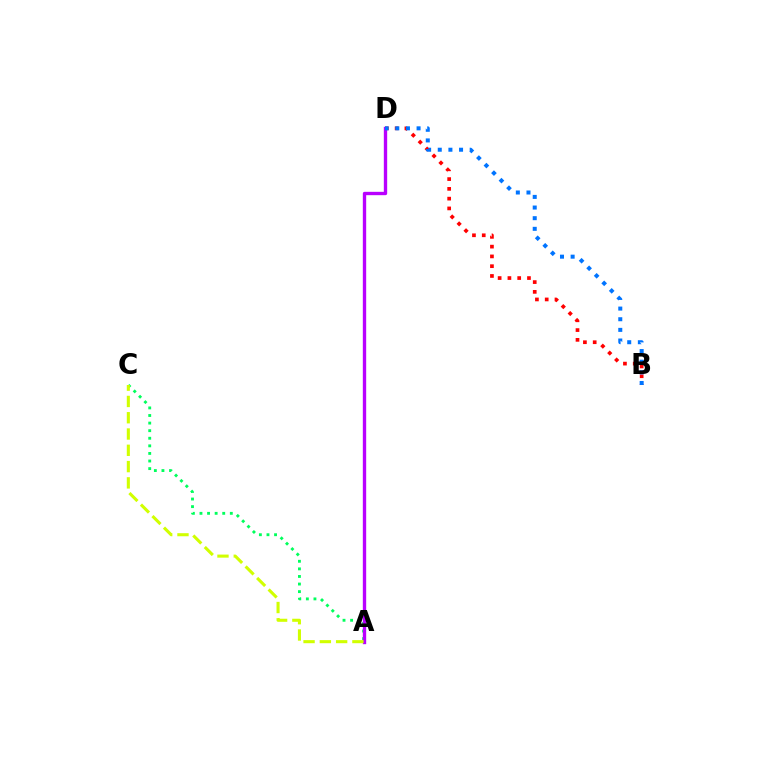{('B', 'D'): [{'color': '#ff0000', 'line_style': 'dotted', 'thickness': 2.66}, {'color': '#0074ff', 'line_style': 'dotted', 'thickness': 2.89}], ('A', 'C'): [{'color': '#00ff5c', 'line_style': 'dotted', 'thickness': 2.06}, {'color': '#d1ff00', 'line_style': 'dashed', 'thickness': 2.21}], ('A', 'D'): [{'color': '#b900ff', 'line_style': 'solid', 'thickness': 2.41}]}